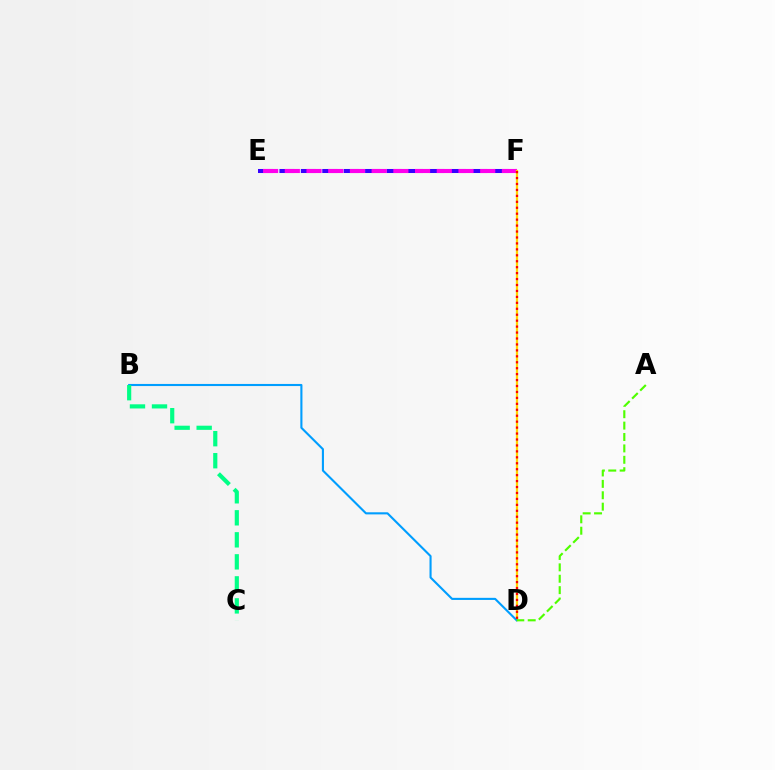{('E', 'F'): [{'color': '#3700ff', 'line_style': 'dashed', 'thickness': 2.91}, {'color': '#ff00ed', 'line_style': 'dashed', 'thickness': 2.95}], ('D', 'F'): [{'color': '#ffd500', 'line_style': 'solid', 'thickness': 1.62}, {'color': '#ff0000', 'line_style': 'dotted', 'thickness': 1.61}], ('B', 'D'): [{'color': '#009eff', 'line_style': 'solid', 'thickness': 1.51}], ('B', 'C'): [{'color': '#00ff86', 'line_style': 'dashed', 'thickness': 2.99}], ('A', 'D'): [{'color': '#4fff00', 'line_style': 'dashed', 'thickness': 1.55}]}